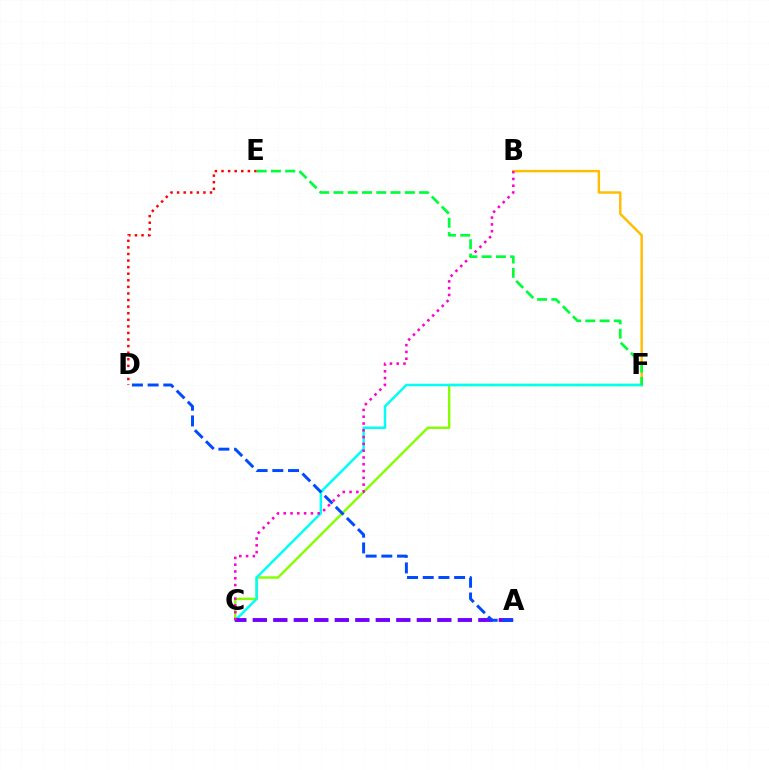{('C', 'F'): [{'color': '#84ff00', 'line_style': 'solid', 'thickness': 1.74}, {'color': '#00fff6', 'line_style': 'solid', 'thickness': 1.8}], ('B', 'F'): [{'color': '#ffbd00', 'line_style': 'solid', 'thickness': 1.75}], ('A', 'C'): [{'color': '#7200ff', 'line_style': 'dashed', 'thickness': 2.79}], ('D', 'E'): [{'color': '#ff0000', 'line_style': 'dotted', 'thickness': 1.79}], ('B', 'C'): [{'color': '#ff00cf', 'line_style': 'dotted', 'thickness': 1.84}], ('A', 'D'): [{'color': '#004bff', 'line_style': 'dashed', 'thickness': 2.13}], ('E', 'F'): [{'color': '#00ff39', 'line_style': 'dashed', 'thickness': 1.94}]}